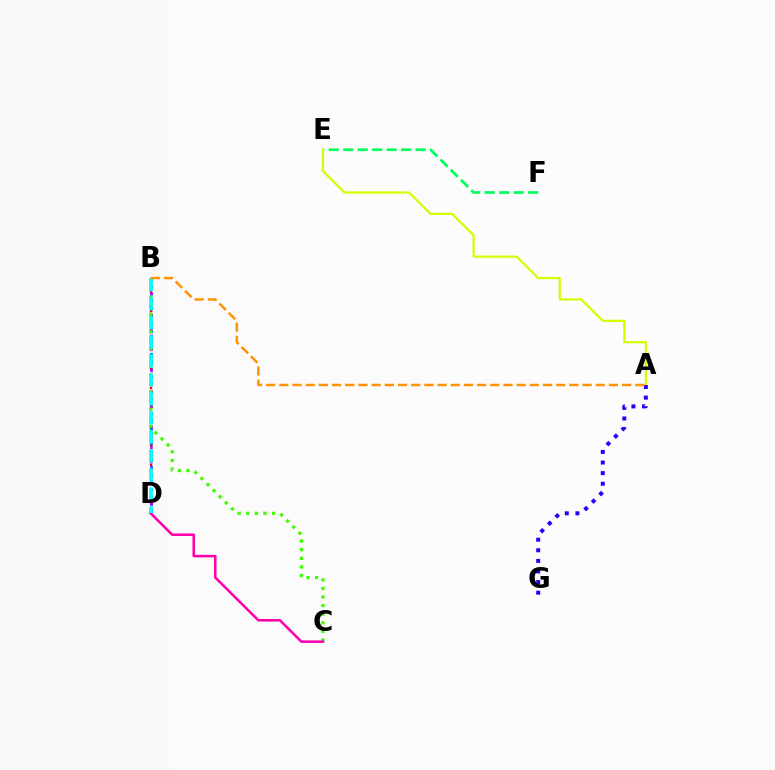{('B', 'D'): [{'color': '#0074ff', 'line_style': 'dotted', 'thickness': 2.04}, {'color': '#ff0000', 'line_style': 'dotted', 'thickness': 1.74}, {'color': '#b900ff', 'line_style': 'dotted', 'thickness': 1.9}, {'color': '#00fff6', 'line_style': 'dashed', 'thickness': 2.59}], ('E', 'F'): [{'color': '#00ff5c', 'line_style': 'dashed', 'thickness': 1.97}], ('B', 'C'): [{'color': '#3dff00', 'line_style': 'dotted', 'thickness': 2.34}], ('A', 'E'): [{'color': '#d1ff00', 'line_style': 'solid', 'thickness': 1.59}], ('A', 'G'): [{'color': '#2500ff', 'line_style': 'dotted', 'thickness': 2.88}], ('C', 'D'): [{'color': '#ff00ac', 'line_style': 'solid', 'thickness': 1.84}], ('A', 'B'): [{'color': '#ff9400', 'line_style': 'dashed', 'thickness': 1.79}]}